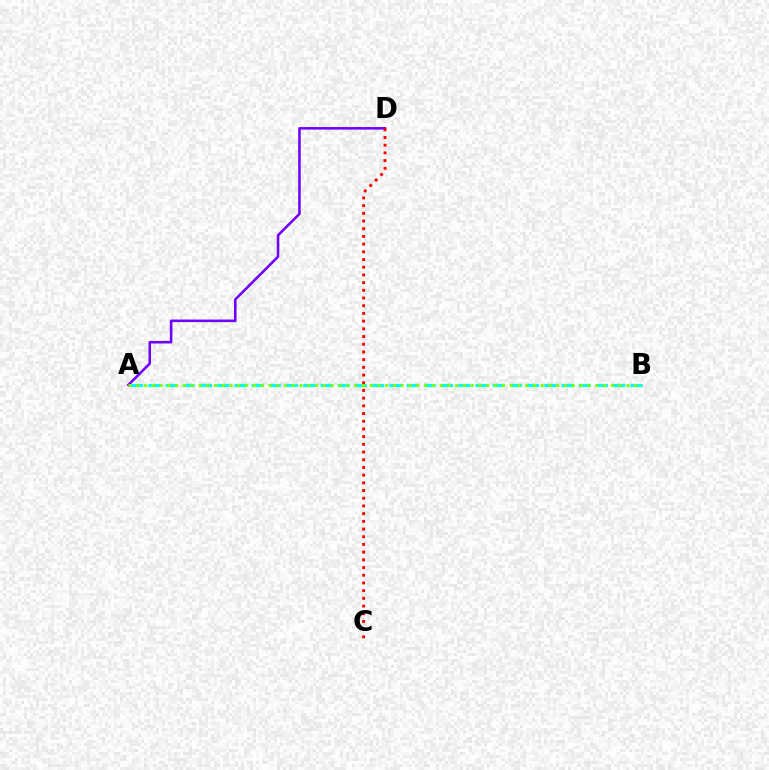{('A', 'B'): [{'color': '#00fff6', 'line_style': 'dashed', 'thickness': 2.34}, {'color': '#84ff00', 'line_style': 'dotted', 'thickness': 2.11}], ('A', 'D'): [{'color': '#7200ff', 'line_style': 'solid', 'thickness': 1.84}], ('C', 'D'): [{'color': '#ff0000', 'line_style': 'dotted', 'thickness': 2.09}]}